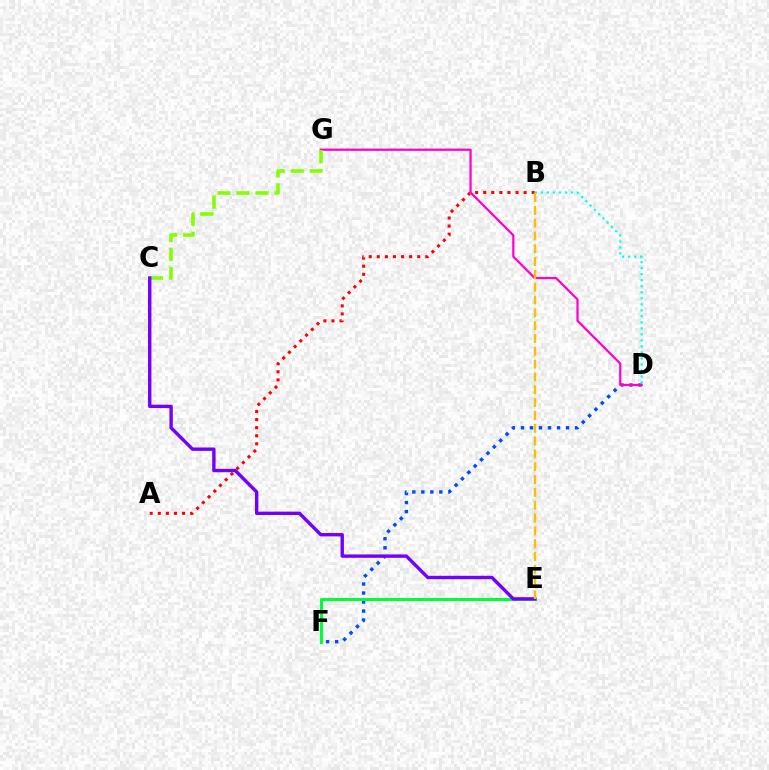{('D', 'F'): [{'color': '#004bff', 'line_style': 'dotted', 'thickness': 2.45}], ('A', 'B'): [{'color': '#ff0000', 'line_style': 'dotted', 'thickness': 2.2}], ('D', 'G'): [{'color': '#ff00cf', 'line_style': 'solid', 'thickness': 1.61}], ('E', 'F'): [{'color': '#00ff39', 'line_style': 'solid', 'thickness': 2.19}], ('C', 'G'): [{'color': '#84ff00', 'line_style': 'dashed', 'thickness': 2.59}], ('C', 'E'): [{'color': '#7200ff', 'line_style': 'solid', 'thickness': 2.44}], ('B', 'D'): [{'color': '#00fff6', 'line_style': 'dotted', 'thickness': 1.63}], ('B', 'E'): [{'color': '#ffbd00', 'line_style': 'dashed', 'thickness': 1.74}]}